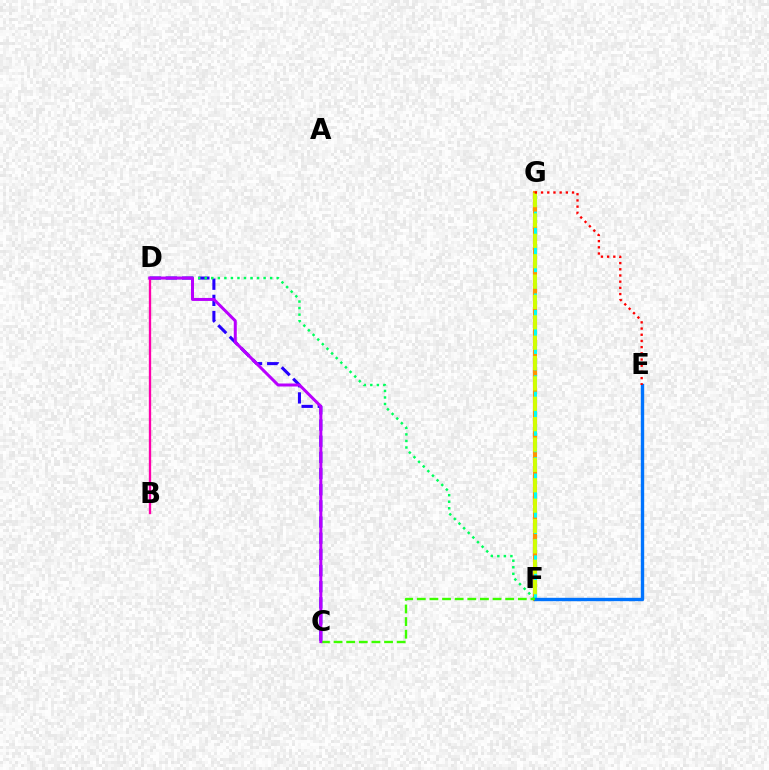{('F', 'G'): [{'color': '#ff9400', 'line_style': 'solid', 'thickness': 3.0}, {'color': '#00fff6', 'line_style': 'dashed', 'thickness': 2.22}, {'color': '#d1ff00', 'line_style': 'dashed', 'thickness': 2.77}], ('C', 'D'): [{'color': '#2500ff', 'line_style': 'dashed', 'thickness': 2.2}, {'color': '#b900ff', 'line_style': 'solid', 'thickness': 2.16}], ('D', 'F'): [{'color': '#00ff5c', 'line_style': 'dotted', 'thickness': 1.78}], ('B', 'D'): [{'color': '#ff00ac', 'line_style': 'solid', 'thickness': 1.68}], ('E', 'F'): [{'color': '#0074ff', 'line_style': 'solid', 'thickness': 2.43}], ('C', 'F'): [{'color': '#3dff00', 'line_style': 'dashed', 'thickness': 1.72}], ('E', 'G'): [{'color': '#ff0000', 'line_style': 'dotted', 'thickness': 1.68}]}